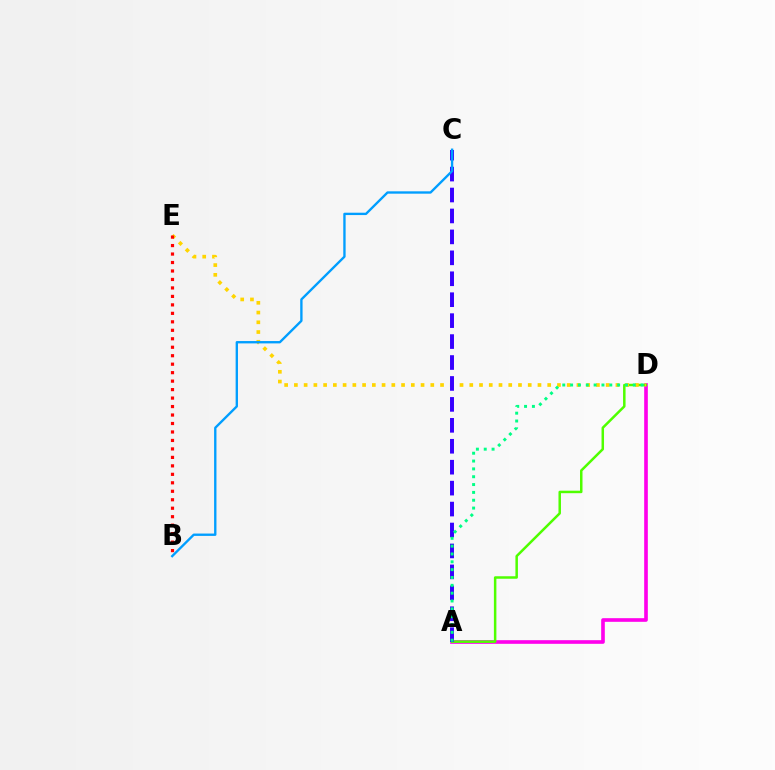{('A', 'D'): [{'color': '#ff00ed', 'line_style': 'solid', 'thickness': 2.62}, {'color': '#4fff00', 'line_style': 'solid', 'thickness': 1.8}, {'color': '#00ff86', 'line_style': 'dotted', 'thickness': 2.13}], ('D', 'E'): [{'color': '#ffd500', 'line_style': 'dotted', 'thickness': 2.65}], ('A', 'C'): [{'color': '#3700ff', 'line_style': 'dashed', 'thickness': 2.84}], ('B', 'E'): [{'color': '#ff0000', 'line_style': 'dotted', 'thickness': 2.3}], ('B', 'C'): [{'color': '#009eff', 'line_style': 'solid', 'thickness': 1.69}]}